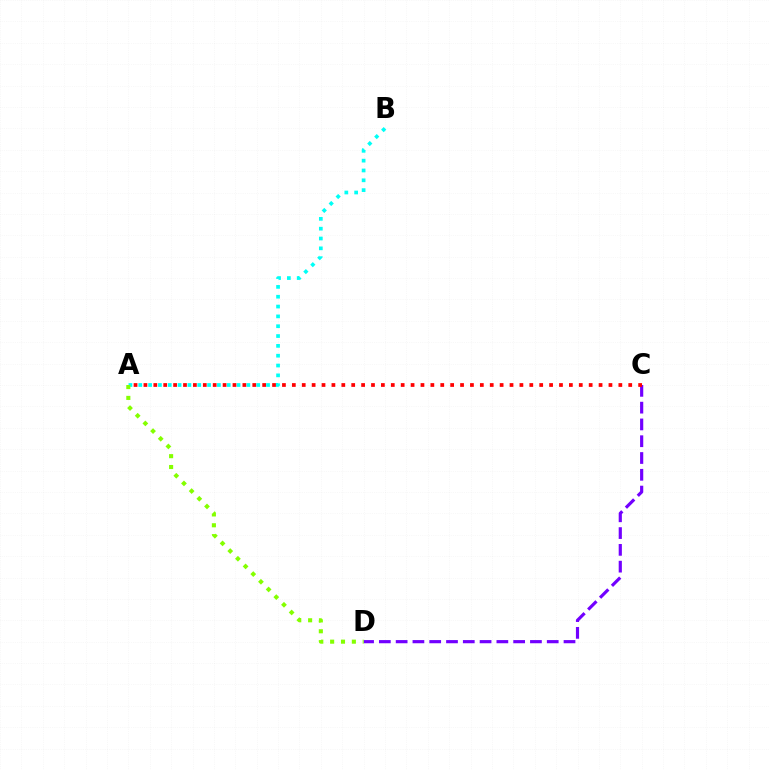{('A', 'B'): [{'color': '#00fff6', 'line_style': 'dotted', 'thickness': 2.67}], ('C', 'D'): [{'color': '#7200ff', 'line_style': 'dashed', 'thickness': 2.28}], ('A', 'C'): [{'color': '#ff0000', 'line_style': 'dotted', 'thickness': 2.69}], ('A', 'D'): [{'color': '#84ff00', 'line_style': 'dotted', 'thickness': 2.95}]}